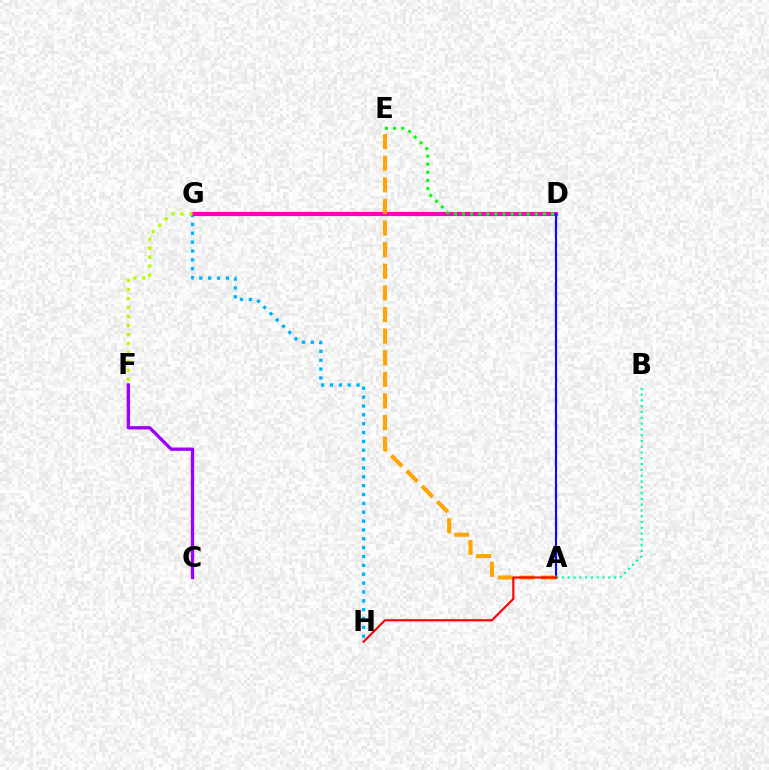{('C', 'F'): [{'color': '#9b00ff', 'line_style': 'solid', 'thickness': 2.38}], ('G', 'H'): [{'color': '#00b5ff', 'line_style': 'dotted', 'thickness': 2.41}], ('D', 'G'): [{'color': '#ff00bd', 'line_style': 'solid', 'thickness': 3.0}], ('A', 'D'): [{'color': '#0010ff', 'line_style': 'solid', 'thickness': 1.55}], ('A', 'B'): [{'color': '#00ff9d', 'line_style': 'dotted', 'thickness': 1.57}], ('D', 'E'): [{'color': '#08ff00', 'line_style': 'dotted', 'thickness': 2.2}], ('F', 'G'): [{'color': '#b3ff00', 'line_style': 'dotted', 'thickness': 2.44}], ('A', 'E'): [{'color': '#ffa500', 'line_style': 'dashed', 'thickness': 2.94}], ('A', 'H'): [{'color': '#ff0000', 'line_style': 'solid', 'thickness': 1.54}]}